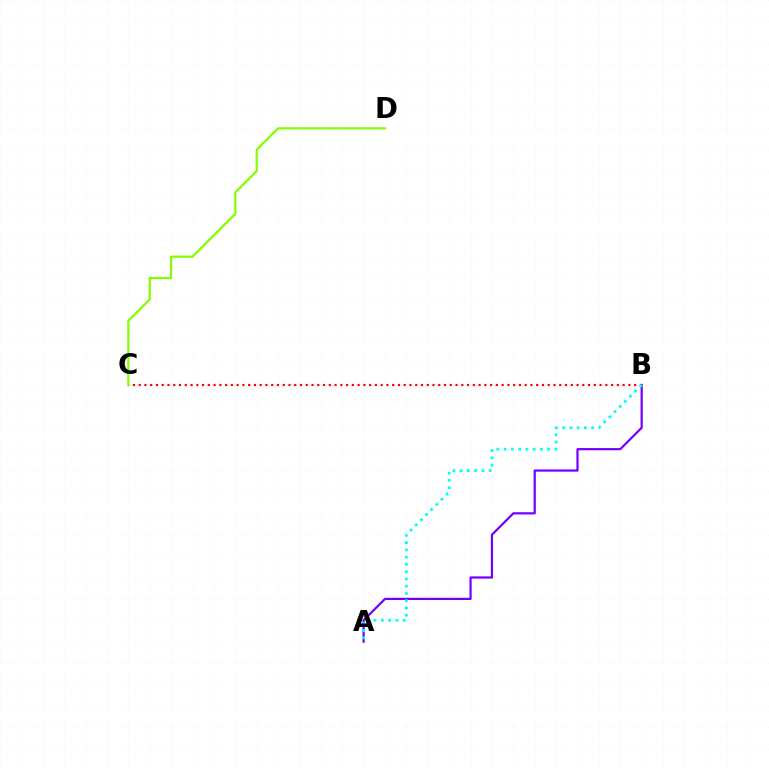{('A', 'B'): [{'color': '#7200ff', 'line_style': 'solid', 'thickness': 1.59}, {'color': '#00fff6', 'line_style': 'dotted', 'thickness': 1.97}], ('B', 'C'): [{'color': '#ff0000', 'line_style': 'dotted', 'thickness': 1.57}], ('C', 'D'): [{'color': '#84ff00', 'line_style': 'solid', 'thickness': 1.6}]}